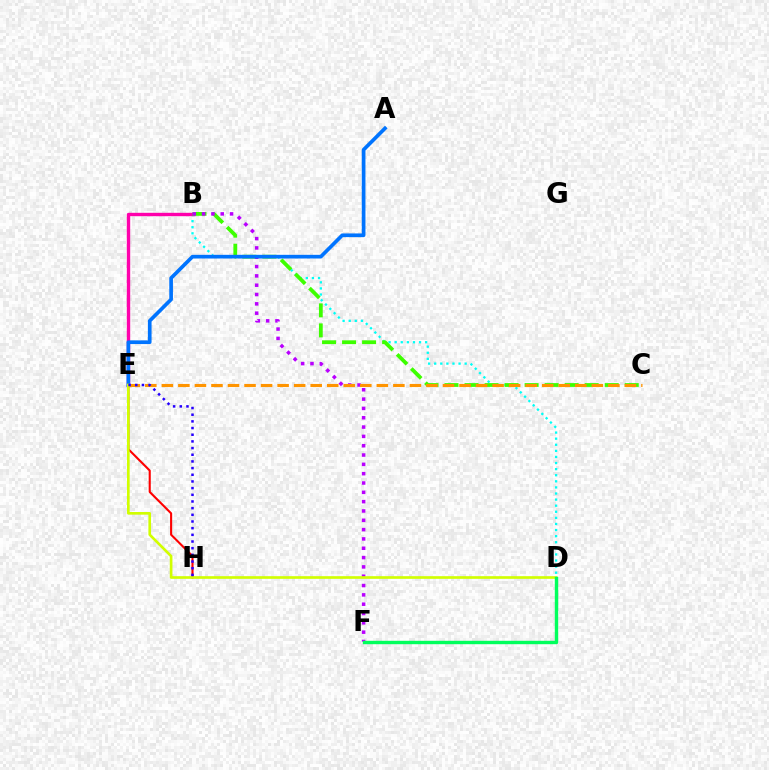{('B', 'D'): [{'color': '#00fff6', 'line_style': 'dotted', 'thickness': 1.66}], ('B', 'E'): [{'color': '#ff00ac', 'line_style': 'solid', 'thickness': 2.44}], ('B', 'C'): [{'color': '#3dff00', 'line_style': 'dashed', 'thickness': 2.72}], ('B', 'F'): [{'color': '#b900ff', 'line_style': 'dotted', 'thickness': 2.53}], ('A', 'E'): [{'color': '#0074ff', 'line_style': 'solid', 'thickness': 2.65}], ('C', 'E'): [{'color': '#ff9400', 'line_style': 'dashed', 'thickness': 2.25}], ('E', 'H'): [{'color': '#ff0000', 'line_style': 'solid', 'thickness': 1.51}, {'color': '#2500ff', 'line_style': 'dotted', 'thickness': 1.81}], ('D', 'E'): [{'color': '#d1ff00', 'line_style': 'solid', 'thickness': 1.91}], ('D', 'F'): [{'color': '#00ff5c', 'line_style': 'solid', 'thickness': 2.45}]}